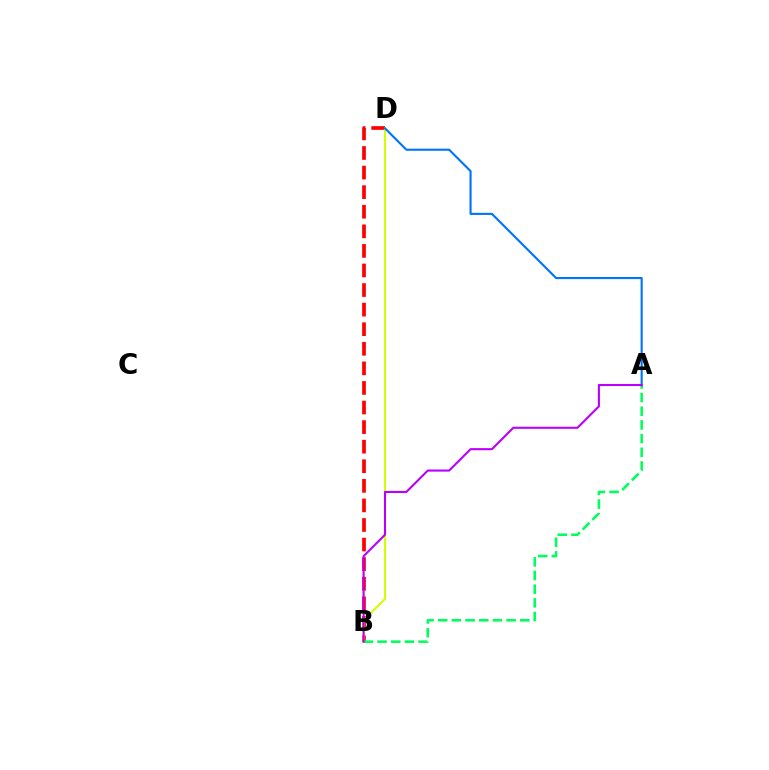{('B', 'D'): [{'color': '#ff0000', 'line_style': 'dashed', 'thickness': 2.66}, {'color': '#d1ff00', 'line_style': 'solid', 'thickness': 1.5}], ('A', 'B'): [{'color': '#00ff5c', 'line_style': 'dashed', 'thickness': 1.86}, {'color': '#b900ff', 'line_style': 'solid', 'thickness': 1.51}], ('A', 'D'): [{'color': '#0074ff', 'line_style': 'solid', 'thickness': 1.53}]}